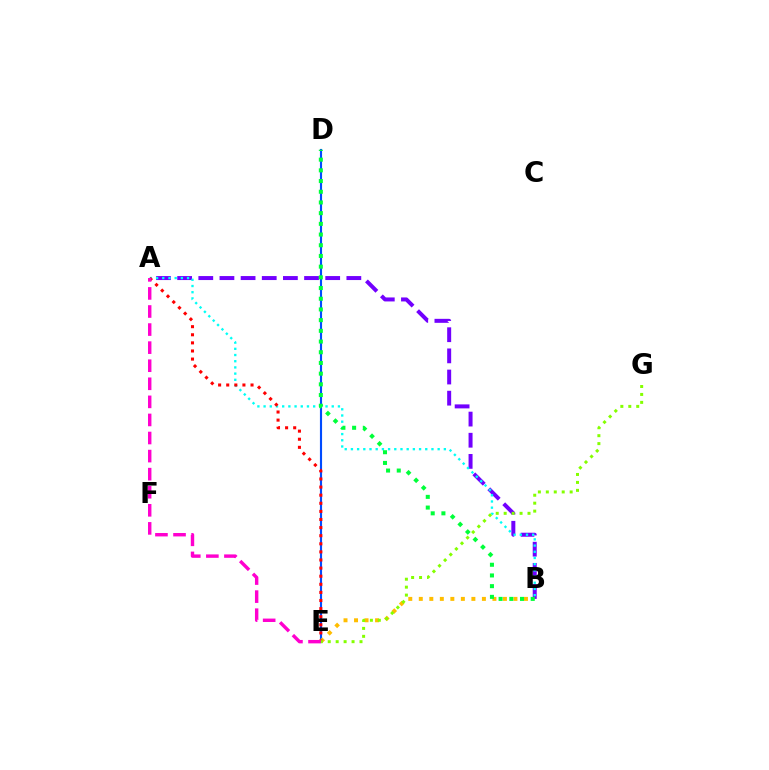{('A', 'B'): [{'color': '#7200ff', 'line_style': 'dashed', 'thickness': 2.87}, {'color': '#00fff6', 'line_style': 'dotted', 'thickness': 1.68}], ('D', 'E'): [{'color': '#004bff', 'line_style': 'solid', 'thickness': 1.54}], ('B', 'E'): [{'color': '#ffbd00', 'line_style': 'dotted', 'thickness': 2.86}], ('A', 'E'): [{'color': '#ff0000', 'line_style': 'dotted', 'thickness': 2.2}, {'color': '#ff00cf', 'line_style': 'dashed', 'thickness': 2.46}], ('B', 'D'): [{'color': '#00ff39', 'line_style': 'dotted', 'thickness': 2.91}], ('E', 'G'): [{'color': '#84ff00', 'line_style': 'dotted', 'thickness': 2.16}]}